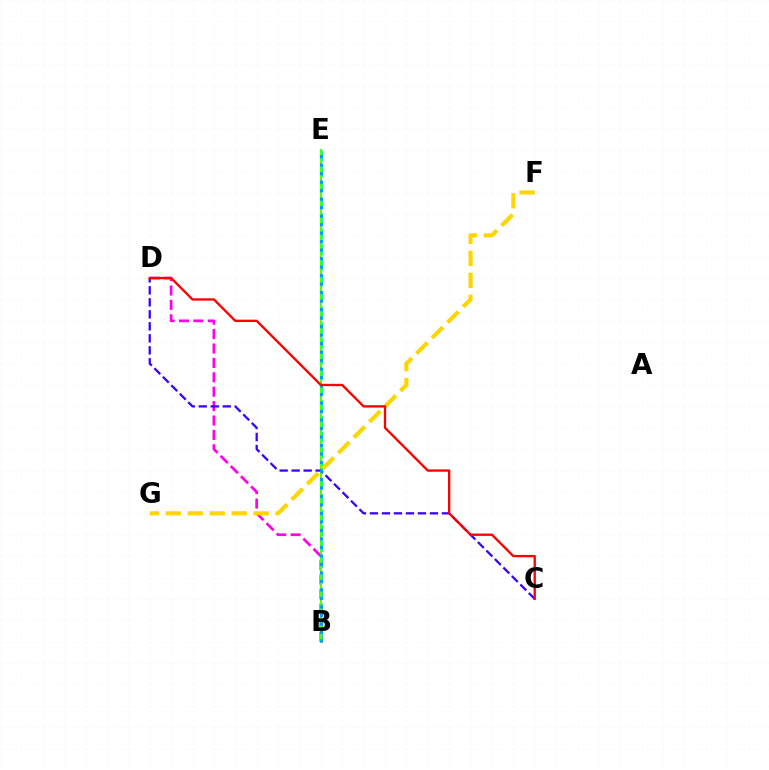{('B', 'E'): [{'color': '#00ff86', 'line_style': 'dashed', 'thickness': 2.12}, {'color': '#4fff00', 'line_style': 'solid', 'thickness': 1.5}, {'color': '#009eff', 'line_style': 'dotted', 'thickness': 2.31}], ('B', 'D'): [{'color': '#ff00ed', 'line_style': 'dashed', 'thickness': 1.96}], ('F', 'G'): [{'color': '#ffd500', 'line_style': 'dashed', 'thickness': 2.98}], ('C', 'D'): [{'color': '#3700ff', 'line_style': 'dashed', 'thickness': 1.63}, {'color': '#ff0000', 'line_style': 'solid', 'thickness': 1.69}]}